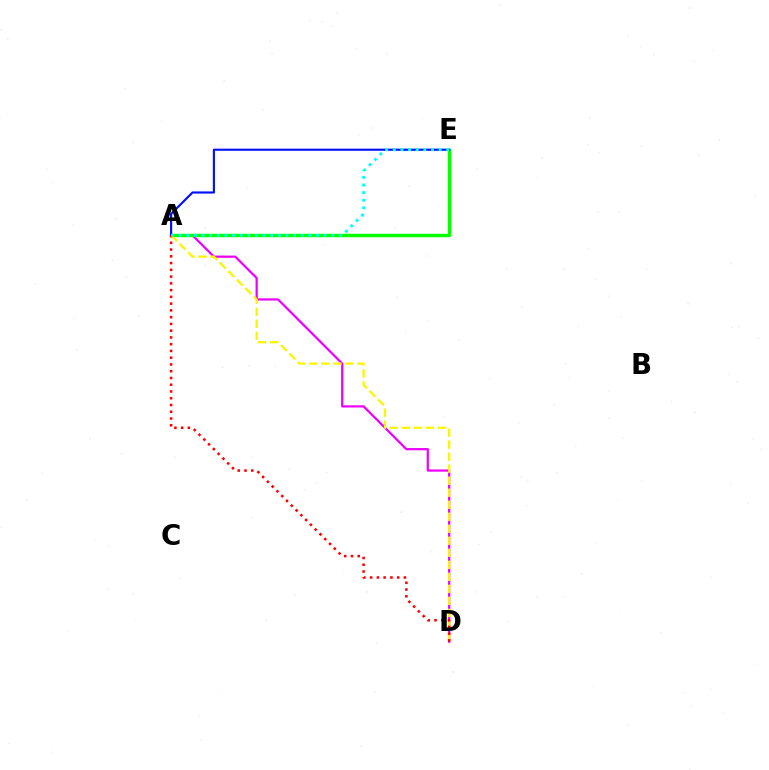{('A', 'D'): [{'color': '#ee00ff', 'line_style': 'solid', 'thickness': 1.61}, {'color': '#fcf500', 'line_style': 'dashed', 'thickness': 1.63}, {'color': '#ff0000', 'line_style': 'dotted', 'thickness': 1.84}], ('A', 'E'): [{'color': '#08ff00', 'line_style': 'solid', 'thickness': 2.46}, {'color': '#0010ff', 'line_style': 'solid', 'thickness': 1.55}, {'color': '#00fff6', 'line_style': 'dotted', 'thickness': 2.07}]}